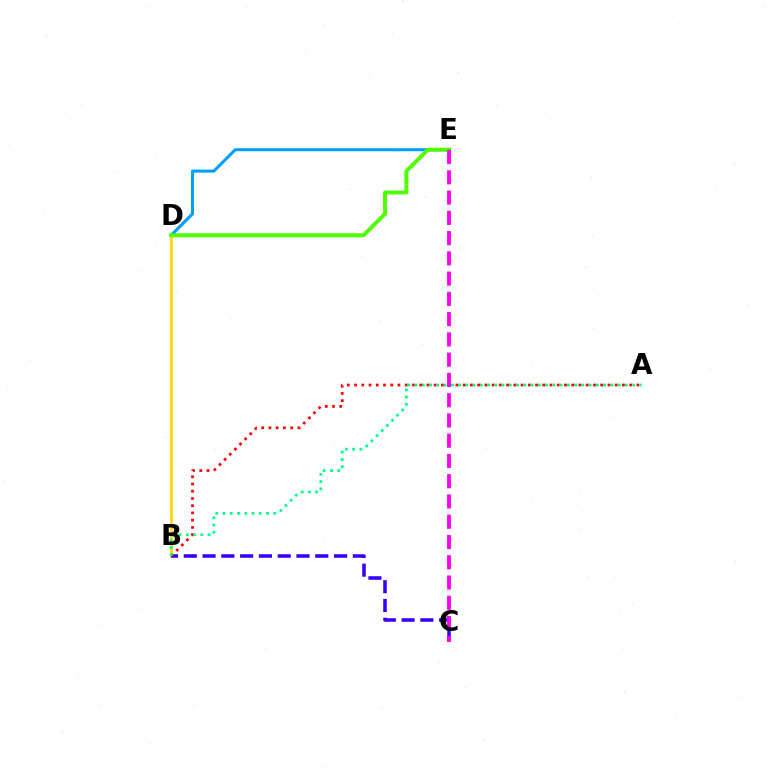{('B', 'D'): [{'color': '#ffd500', 'line_style': 'solid', 'thickness': 1.87}], ('D', 'E'): [{'color': '#009eff', 'line_style': 'solid', 'thickness': 2.2}, {'color': '#4fff00', 'line_style': 'solid', 'thickness': 2.84}], ('B', 'C'): [{'color': '#3700ff', 'line_style': 'dashed', 'thickness': 2.55}], ('A', 'B'): [{'color': '#ff0000', 'line_style': 'dotted', 'thickness': 1.97}, {'color': '#00ff86', 'line_style': 'dotted', 'thickness': 1.97}], ('C', 'E'): [{'color': '#ff00ed', 'line_style': 'dashed', 'thickness': 2.75}]}